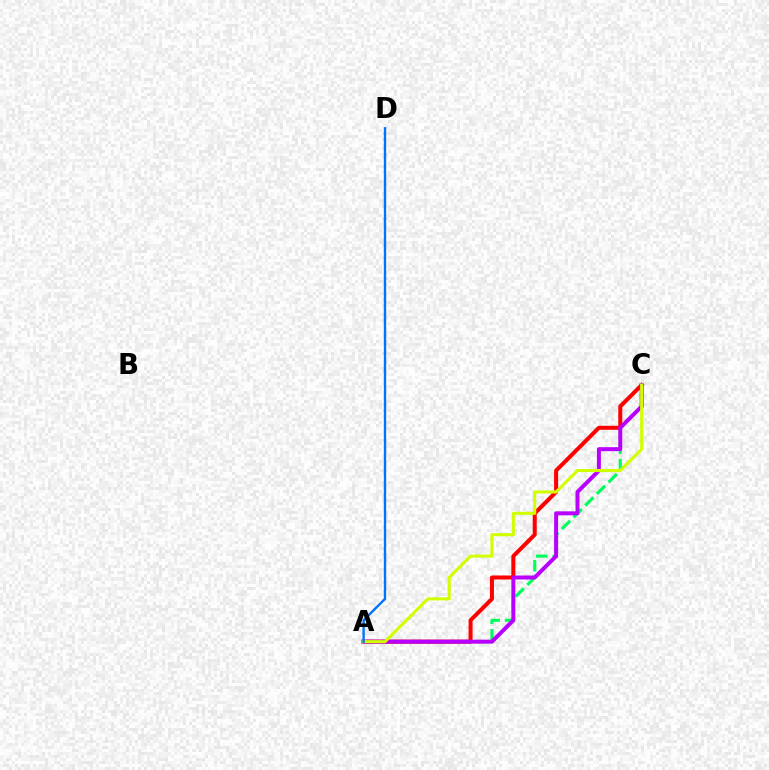{('A', 'C'): [{'color': '#00ff5c', 'line_style': 'dashed', 'thickness': 2.25}, {'color': '#ff0000', 'line_style': 'solid', 'thickness': 2.89}, {'color': '#b900ff', 'line_style': 'solid', 'thickness': 2.86}, {'color': '#d1ff00', 'line_style': 'solid', 'thickness': 2.22}], ('A', 'D'): [{'color': '#0074ff', 'line_style': 'solid', 'thickness': 1.72}]}